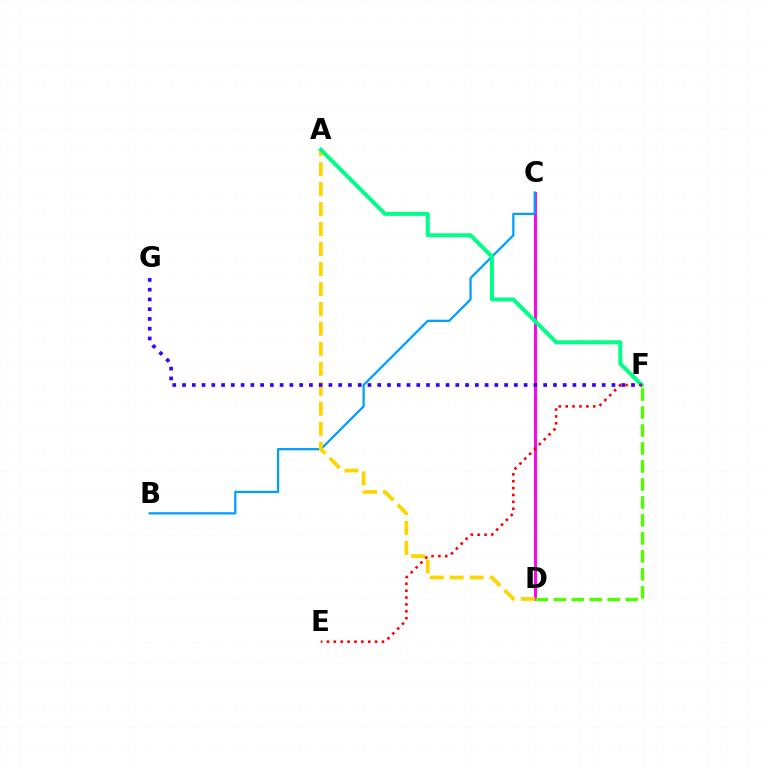{('C', 'D'): [{'color': '#ff00ed', 'line_style': 'solid', 'thickness': 2.1}], ('B', 'C'): [{'color': '#009eff', 'line_style': 'solid', 'thickness': 1.62}], ('A', 'D'): [{'color': '#ffd500', 'line_style': 'dashed', 'thickness': 2.71}], ('A', 'F'): [{'color': '#00ff86', 'line_style': 'solid', 'thickness': 2.87}], ('E', 'F'): [{'color': '#ff0000', 'line_style': 'dotted', 'thickness': 1.87}], ('D', 'F'): [{'color': '#4fff00', 'line_style': 'dashed', 'thickness': 2.44}], ('F', 'G'): [{'color': '#3700ff', 'line_style': 'dotted', 'thickness': 2.65}]}